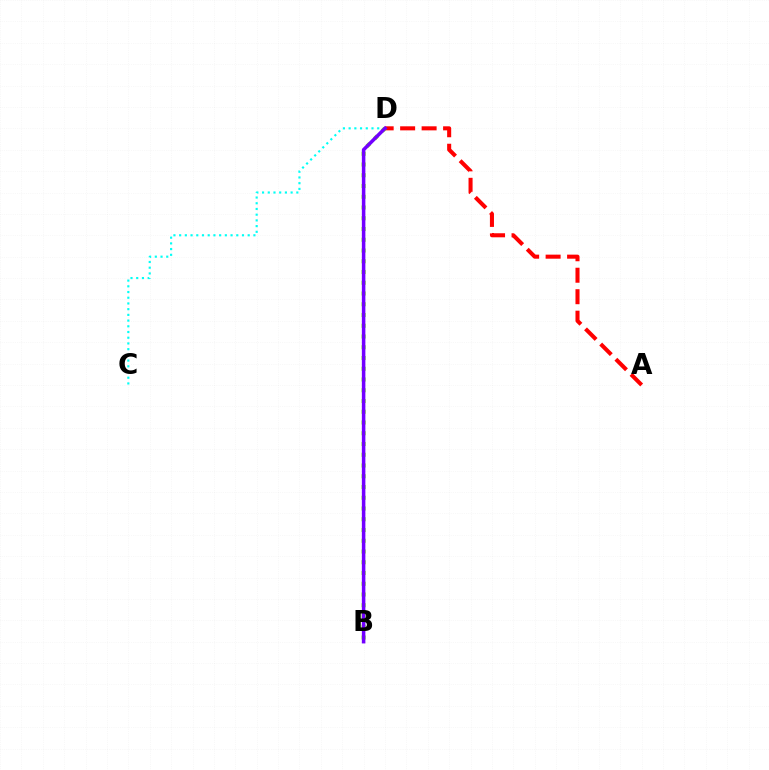{('C', 'D'): [{'color': '#00fff6', 'line_style': 'dotted', 'thickness': 1.55}], ('A', 'D'): [{'color': '#ff0000', 'line_style': 'dashed', 'thickness': 2.92}], ('B', 'D'): [{'color': '#84ff00', 'line_style': 'dotted', 'thickness': 2.92}, {'color': '#7200ff', 'line_style': 'solid', 'thickness': 2.54}]}